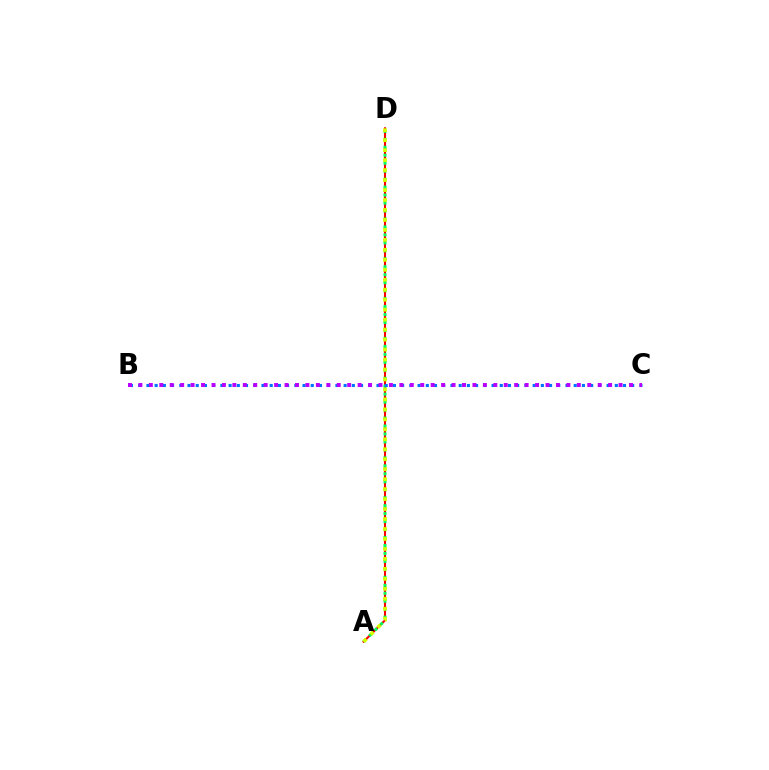{('A', 'D'): [{'color': '#ff0000', 'line_style': 'solid', 'thickness': 1.5}, {'color': '#00ff5c', 'line_style': 'dotted', 'thickness': 2.16}, {'color': '#d1ff00', 'line_style': 'dotted', 'thickness': 2.71}], ('B', 'C'): [{'color': '#0074ff', 'line_style': 'dotted', 'thickness': 2.23}, {'color': '#b900ff', 'line_style': 'dotted', 'thickness': 2.84}]}